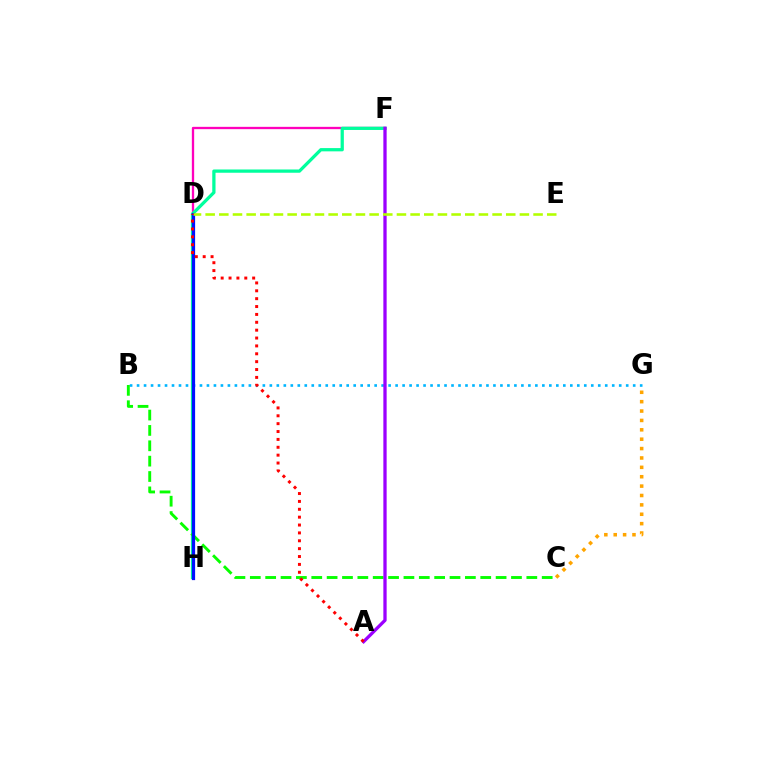{('C', 'G'): [{'color': '#ffa500', 'line_style': 'dotted', 'thickness': 2.55}], ('D', 'F'): [{'color': '#ff00bd', 'line_style': 'solid', 'thickness': 1.66}], ('B', 'G'): [{'color': '#00b5ff', 'line_style': 'dotted', 'thickness': 1.9}], ('F', 'H'): [{'color': '#00ff9d', 'line_style': 'solid', 'thickness': 2.35}], ('B', 'C'): [{'color': '#08ff00', 'line_style': 'dashed', 'thickness': 2.09}], ('D', 'H'): [{'color': '#0010ff', 'line_style': 'solid', 'thickness': 2.32}], ('A', 'F'): [{'color': '#9b00ff', 'line_style': 'solid', 'thickness': 2.37}], ('D', 'E'): [{'color': '#b3ff00', 'line_style': 'dashed', 'thickness': 1.86}], ('A', 'D'): [{'color': '#ff0000', 'line_style': 'dotted', 'thickness': 2.14}]}